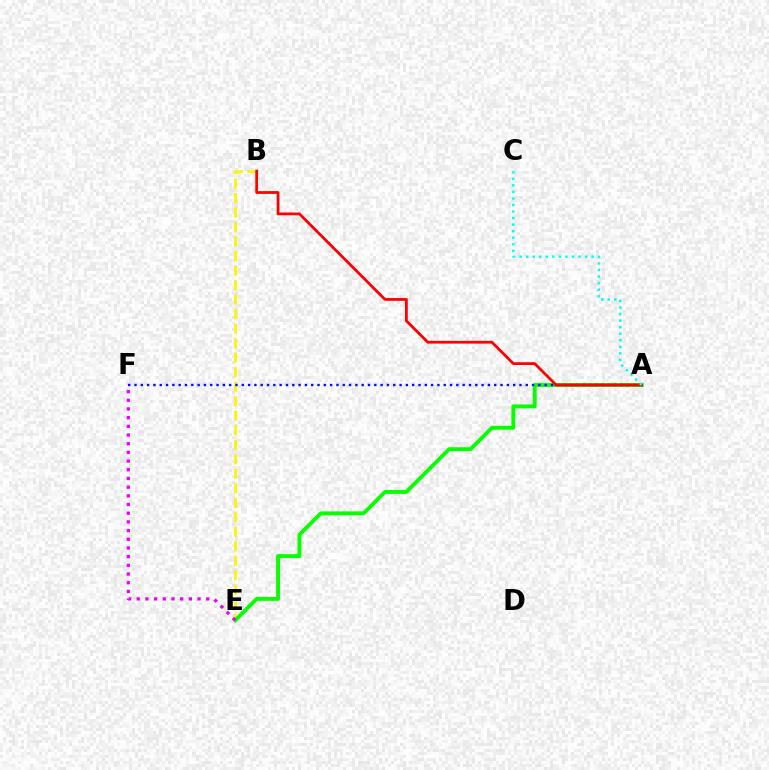{('B', 'E'): [{'color': '#fcf500', 'line_style': 'dashed', 'thickness': 1.97}], ('A', 'E'): [{'color': '#08ff00', 'line_style': 'solid', 'thickness': 2.79}], ('A', 'F'): [{'color': '#0010ff', 'line_style': 'dotted', 'thickness': 1.71}], ('A', 'B'): [{'color': '#ff0000', 'line_style': 'solid', 'thickness': 2.0}], ('A', 'C'): [{'color': '#00fff6', 'line_style': 'dotted', 'thickness': 1.78}], ('E', 'F'): [{'color': '#ee00ff', 'line_style': 'dotted', 'thickness': 2.36}]}